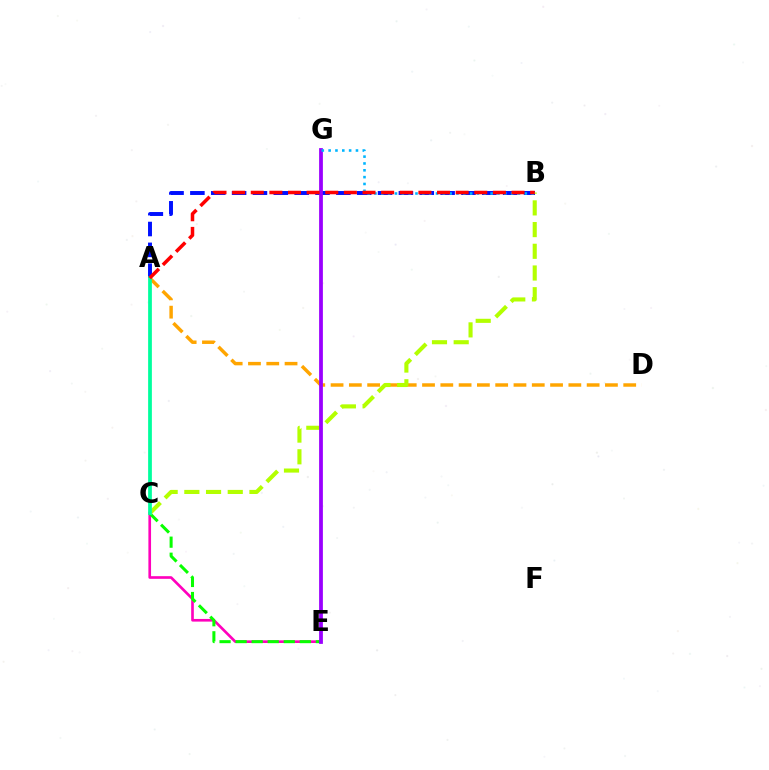{('A', 'D'): [{'color': '#ffa500', 'line_style': 'dashed', 'thickness': 2.48}], ('A', 'B'): [{'color': '#0010ff', 'line_style': 'dashed', 'thickness': 2.83}, {'color': '#ff0000', 'line_style': 'dashed', 'thickness': 2.53}], ('C', 'E'): [{'color': '#ff00bd', 'line_style': 'solid', 'thickness': 1.91}, {'color': '#08ff00', 'line_style': 'dashed', 'thickness': 2.18}], ('B', 'C'): [{'color': '#b3ff00', 'line_style': 'dashed', 'thickness': 2.95}], ('A', 'C'): [{'color': '#00ff9d', 'line_style': 'solid', 'thickness': 2.7}], ('E', 'G'): [{'color': '#9b00ff', 'line_style': 'solid', 'thickness': 2.71}], ('B', 'G'): [{'color': '#00b5ff', 'line_style': 'dotted', 'thickness': 1.86}]}